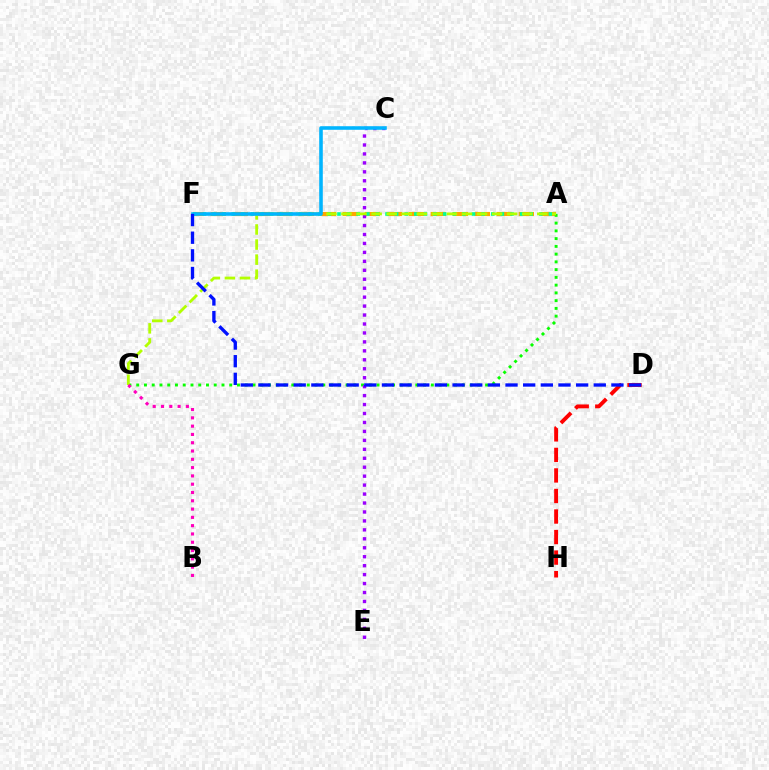{('A', 'F'): [{'color': '#ffa500', 'line_style': 'dashed', 'thickness': 2.99}, {'color': '#00ff9d', 'line_style': 'dotted', 'thickness': 2.61}], ('A', 'G'): [{'color': '#08ff00', 'line_style': 'dotted', 'thickness': 2.11}, {'color': '#b3ff00', 'line_style': 'dashed', 'thickness': 2.05}], ('C', 'E'): [{'color': '#9b00ff', 'line_style': 'dotted', 'thickness': 2.43}], ('D', 'H'): [{'color': '#ff0000', 'line_style': 'dashed', 'thickness': 2.79}], ('C', 'F'): [{'color': '#00b5ff', 'line_style': 'solid', 'thickness': 2.58}], ('D', 'F'): [{'color': '#0010ff', 'line_style': 'dashed', 'thickness': 2.4}], ('B', 'G'): [{'color': '#ff00bd', 'line_style': 'dotted', 'thickness': 2.25}]}